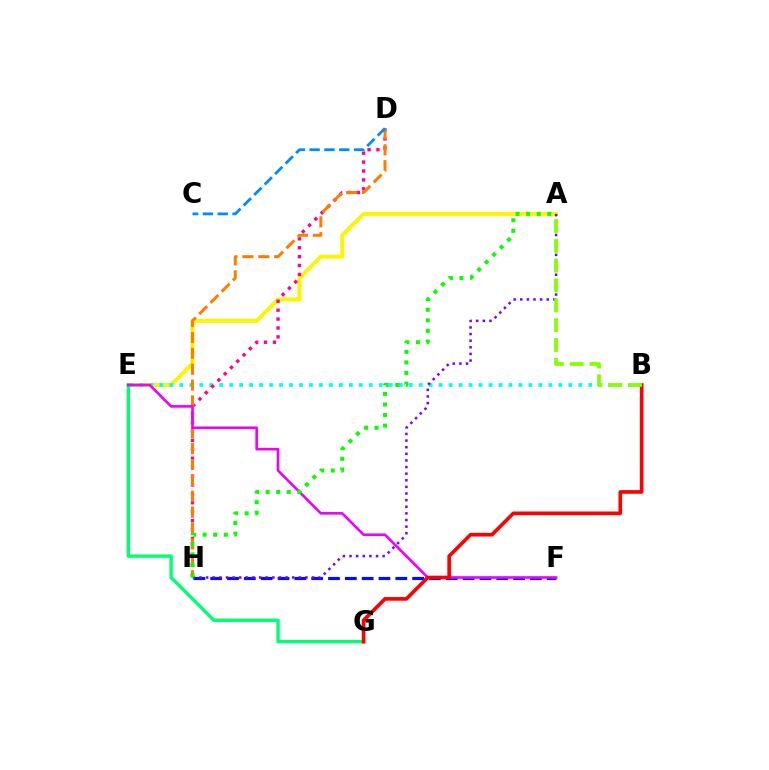{('A', 'E'): [{'color': '#fcf500', 'line_style': 'solid', 'thickness': 2.91}], ('B', 'E'): [{'color': '#00fff6', 'line_style': 'dotted', 'thickness': 2.71}], ('E', 'G'): [{'color': '#00ff74', 'line_style': 'solid', 'thickness': 2.44}], ('D', 'H'): [{'color': '#ff0094', 'line_style': 'dotted', 'thickness': 2.42}, {'color': '#ff7c00', 'line_style': 'dashed', 'thickness': 2.16}], ('F', 'H'): [{'color': '#0010ff', 'line_style': 'dashed', 'thickness': 2.29}], ('A', 'H'): [{'color': '#7200ff', 'line_style': 'dotted', 'thickness': 1.8}, {'color': '#08ff00', 'line_style': 'dotted', 'thickness': 2.87}], ('E', 'F'): [{'color': '#ee00ff', 'line_style': 'solid', 'thickness': 1.88}], ('B', 'G'): [{'color': '#ff0000', 'line_style': 'solid', 'thickness': 2.64}], ('C', 'D'): [{'color': '#008cff', 'line_style': 'dashed', 'thickness': 2.01}], ('A', 'B'): [{'color': '#84ff00', 'line_style': 'dashed', 'thickness': 2.7}]}